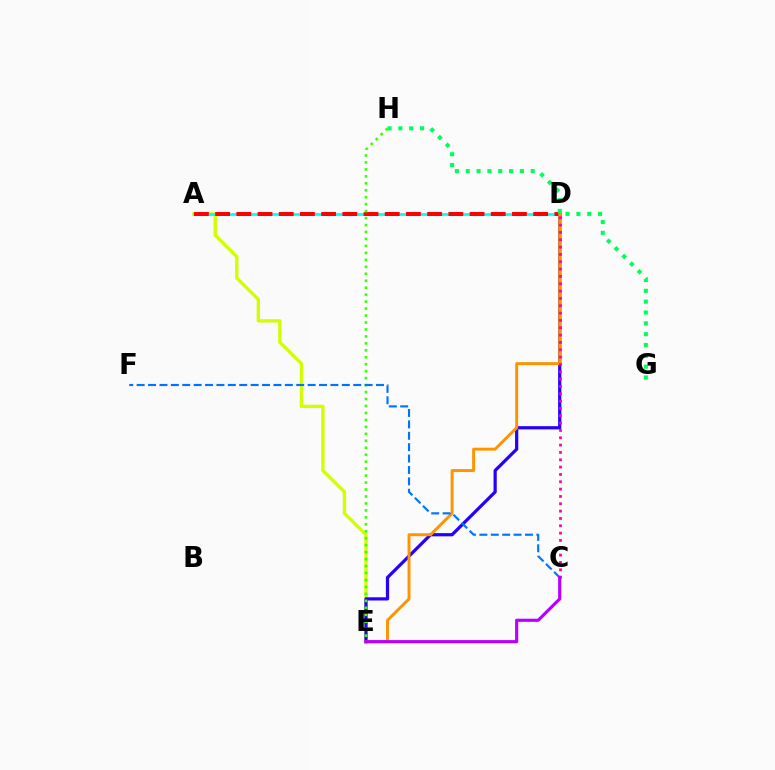{('A', 'E'): [{'color': '#d1ff00', 'line_style': 'solid', 'thickness': 2.41}], ('A', 'D'): [{'color': '#00fff6', 'line_style': 'solid', 'thickness': 1.94}, {'color': '#ff0000', 'line_style': 'dashed', 'thickness': 2.88}], ('D', 'E'): [{'color': '#2500ff', 'line_style': 'solid', 'thickness': 2.32}, {'color': '#ff9400', 'line_style': 'solid', 'thickness': 2.12}], ('E', 'H'): [{'color': '#3dff00', 'line_style': 'dotted', 'thickness': 1.89}], ('G', 'H'): [{'color': '#00ff5c', 'line_style': 'dotted', 'thickness': 2.94}], ('C', 'F'): [{'color': '#0074ff', 'line_style': 'dashed', 'thickness': 1.55}], ('C', 'D'): [{'color': '#ff00ac', 'line_style': 'dotted', 'thickness': 1.99}], ('C', 'E'): [{'color': '#b900ff', 'line_style': 'solid', 'thickness': 2.28}]}